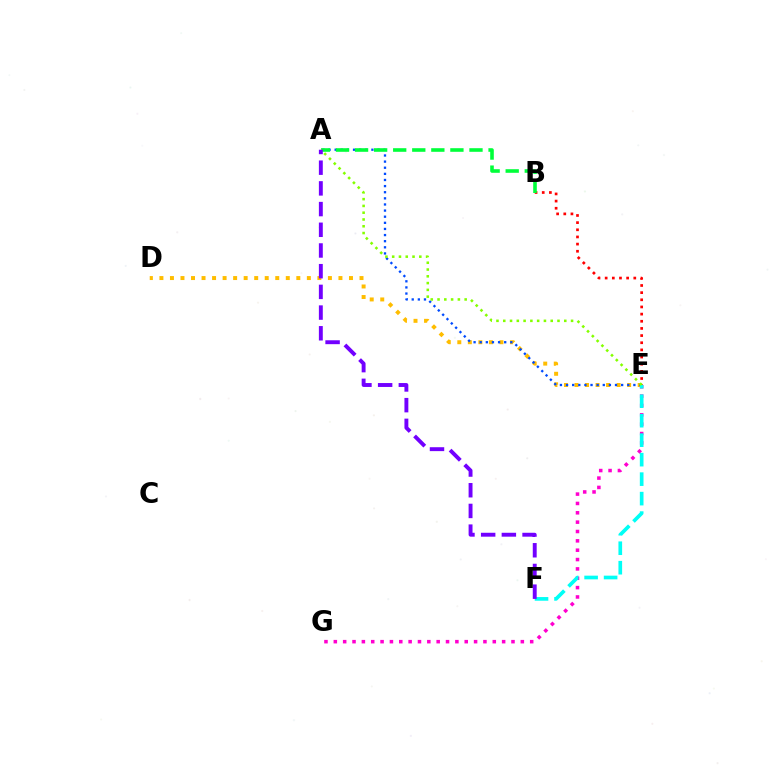{('D', 'E'): [{'color': '#ffbd00', 'line_style': 'dotted', 'thickness': 2.86}], ('E', 'G'): [{'color': '#ff00cf', 'line_style': 'dotted', 'thickness': 2.54}], ('A', 'E'): [{'color': '#004bff', 'line_style': 'dotted', 'thickness': 1.66}, {'color': '#84ff00', 'line_style': 'dotted', 'thickness': 1.84}], ('B', 'E'): [{'color': '#ff0000', 'line_style': 'dotted', 'thickness': 1.94}], ('A', 'B'): [{'color': '#00ff39', 'line_style': 'dashed', 'thickness': 2.59}], ('E', 'F'): [{'color': '#00fff6', 'line_style': 'dashed', 'thickness': 2.65}], ('A', 'F'): [{'color': '#7200ff', 'line_style': 'dashed', 'thickness': 2.81}]}